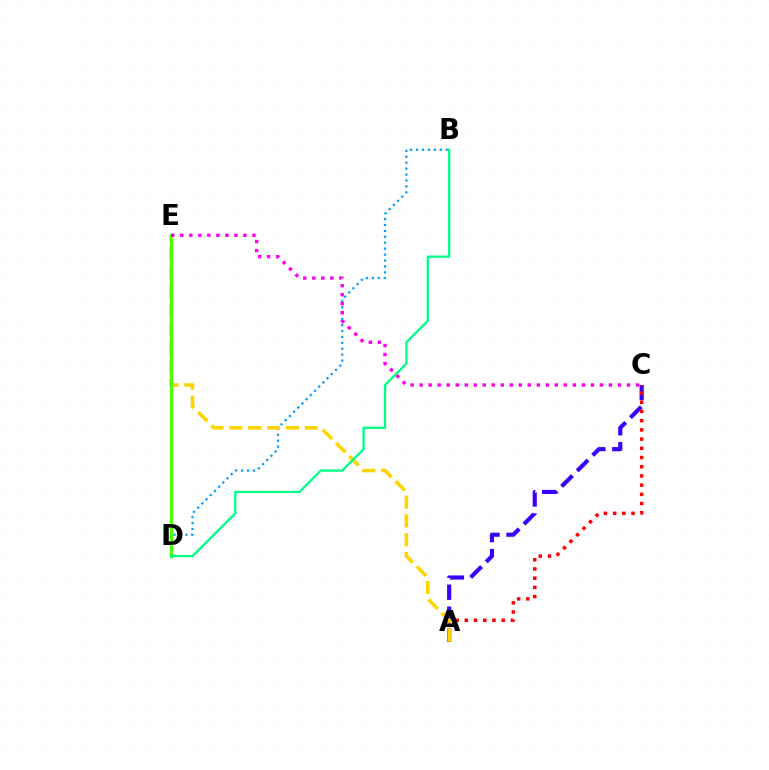{('B', 'D'): [{'color': '#009eff', 'line_style': 'dotted', 'thickness': 1.61}, {'color': '#00ff86', 'line_style': 'solid', 'thickness': 1.64}], ('A', 'C'): [{'color': '#3700ff', 'line_style': 'dashed', 'thickness': 2.98}, {'color': '#ff0000', 'line_style': 'dotted', 'thickness': 2.5}], ('A', 'E'): [{'color': '#ffd500', 'line_style': 'dashed', 'thickness': 2.56}], ('D', 'E'): [{'color': '#4fff00', 'line_style': 'solid', 'thickness': 2.43}], ('C', 'E'): [{'color': '#ff00ed', 'line_style': 'dotted', 'thickness': 2.45}]}